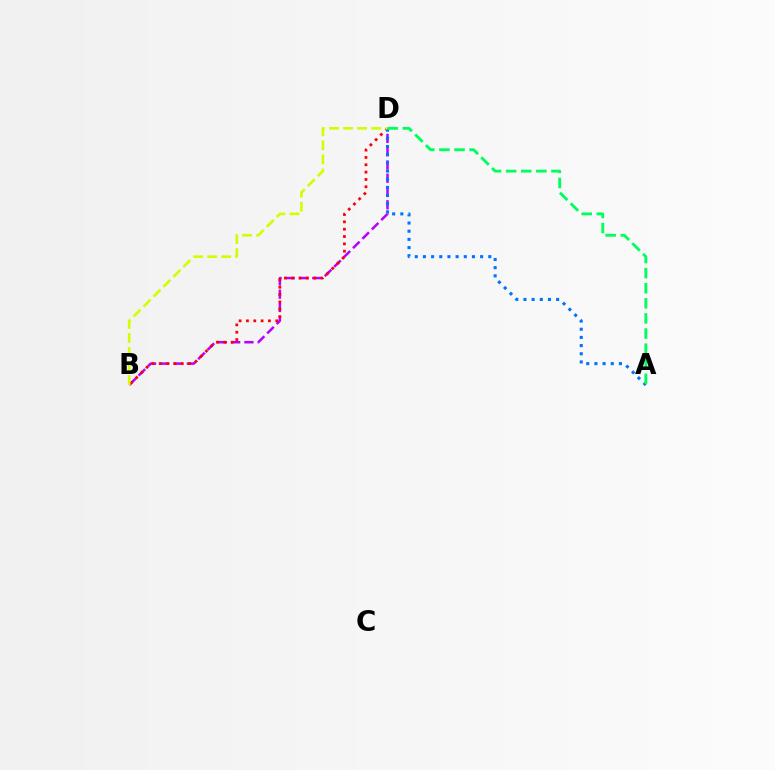{('B', 'D'): [{'color': '#b900ff', 'line_style': 'dashed', 'thickness': 1.8}, {'color': '#ff0000', 'line_style': 'dotted', 'thickness': 1.99}, {'color': '#d1ff00', 'line_style': 'dashed', 'thickness': 1.91}], ('A', 'D'): [{'color': '#0074ff', 'line_style': 'dotted', 'thickness': 2.22}, {'color': '#00ff5c', 'line_style': 'dashed', 'thickness': 2.05}]}